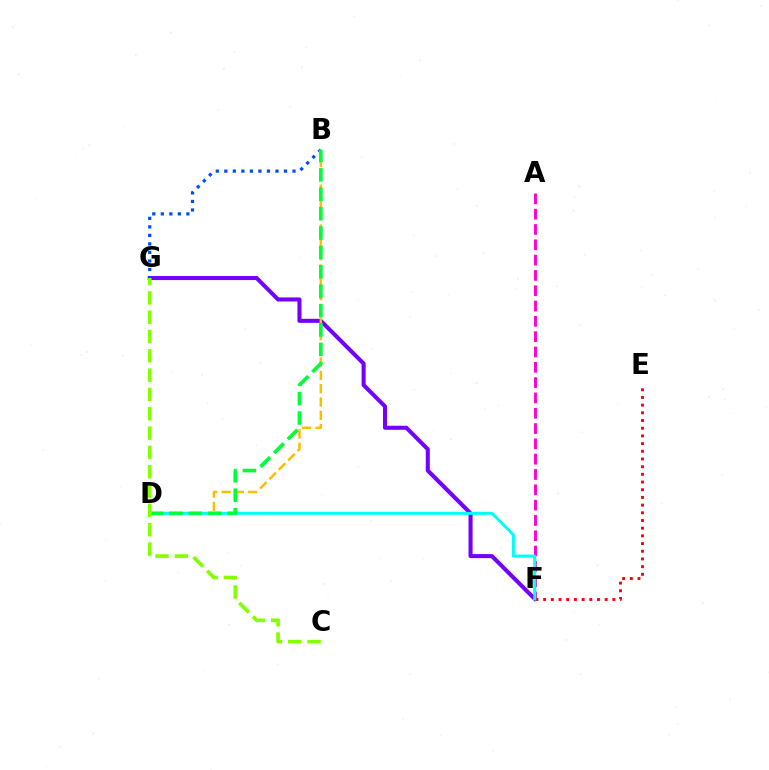{('F', 'G'): [{'color': '#7200ff', 'line_style': 'solid', 'thickness': 2.92}], ('A', 'F'): [{'color': '#ff00cf', 'line_style': 'dashed', 'thickness': 2.08}], ('B', 'G'): [{'color': '#004bff', 'line_style': 'dotted', 'thickness': 2.32}], ('B', 'D'): [{'color': '#ffbd00', 'line_style': 'dashed', 'thickness': 1.81}, {'color': '#00ff39', 'line_style': 'dashed', 'thickness': 2.63}], ('E', 'F'): [{'color': '#ff0000', 'line_style': 'dotted', 'thickness': 2.09}], ('D', 'F'): [{'color': '#00fff6', 'line_style': 'solid', 'thickness': 2.16}], ('C', 'G'): [{'color': '#84ff00', 'line_style': 'dashed', 'thickness': 2.63}]}